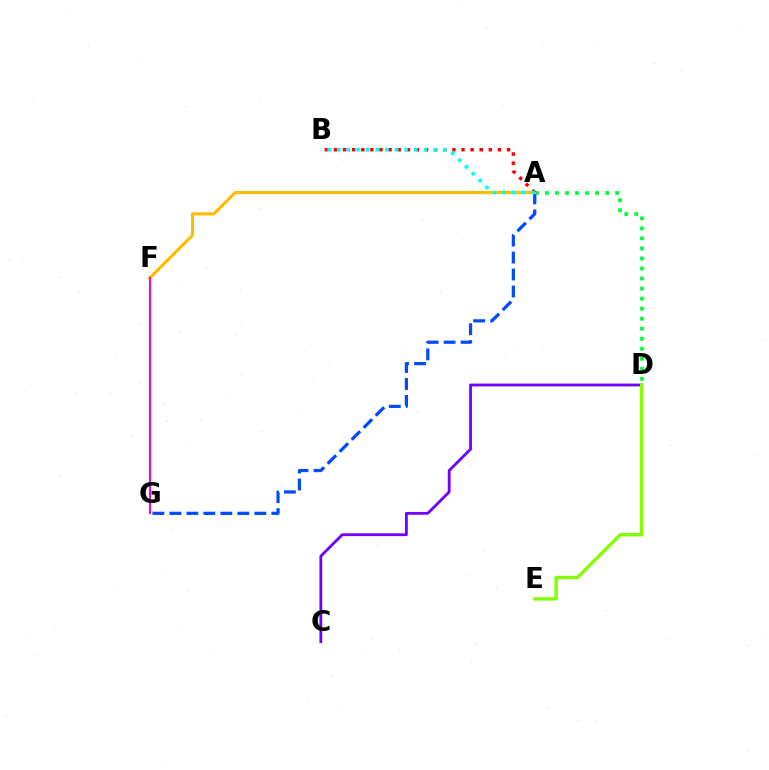{('A', 'D'): [{'color': '#00ff39', 'line_style': 'dotted', 'thickness': 2.73}], ('C', 'D'): [{'color': '#7200ff', 'line_style': 'solid', 'thickness': 2.02}], ('A', 'G'): [{'color': '#004bff', 'line_style': 'dashed', 'thickness': 2.31}], ('A', 'F'): [{'color': '#ffbd00', 'line_style': 'solid', 'thickness': 2.24}], ('A', 'B'): [{'color': '#ff0000', 'line_style': 'dotted', 'thickness': 2.48}, {'color': '#00fff6', 'line_style': 'dotted', 'thickness': 2.62}], ('D', 'E'): [{'color': '#84ff00', 'line_style': 'solid', 'thickness': 2.45}], ('F', 'G'): [{'color': '#ff00cf', 'line_style': 'solid', 'thickness': 1.51}]}